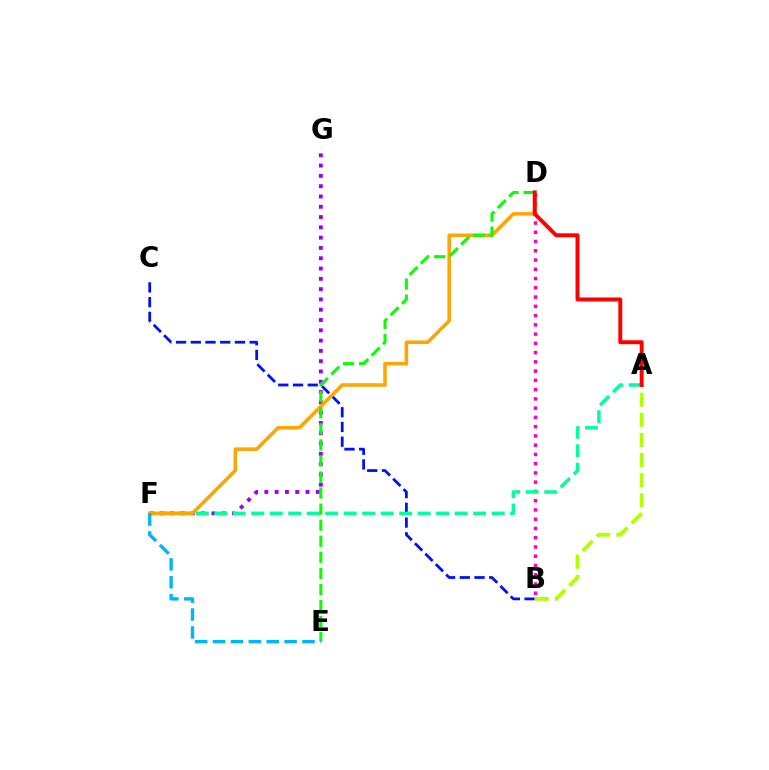{('F', 'G'): [{'color': '#9b00ff', 'line_style': 'dotted', 'thickness': 2.8}], ('B', 'C'): [{'color': '#0010ff', 'line_style': 'dashed', 'thickness': 2.0}], ('B', 'D'): [{'color': '#ff00bd', 'line_style': 'dotted', 'thickness': 2.51}], ('A', 'F'): [{'color': '#00ff9d', 'line_style': 'dashed', 'thickness': 2.51}], ('A', 'B'): [{'color': '#b3ff00', 'line_style': 'dashed', 'thickness': 2.73}], ('D', 'F'): [{'color': '#ffa500', 'line_style': 'solid', 'thickness': 2.55}], ('D', 'E'): [{'color': '#08ff00', 'line_style': 'dashed', 'thickness': 2.18}], ('E', 'F'): [{'color': '#00b5ff', 'line_style': 'dashed', 'thickness': 2.43}], ('A', 'D'): [{'color': '#ff0000', 'line_style': 'solid', 'thickness': 2.84}]}